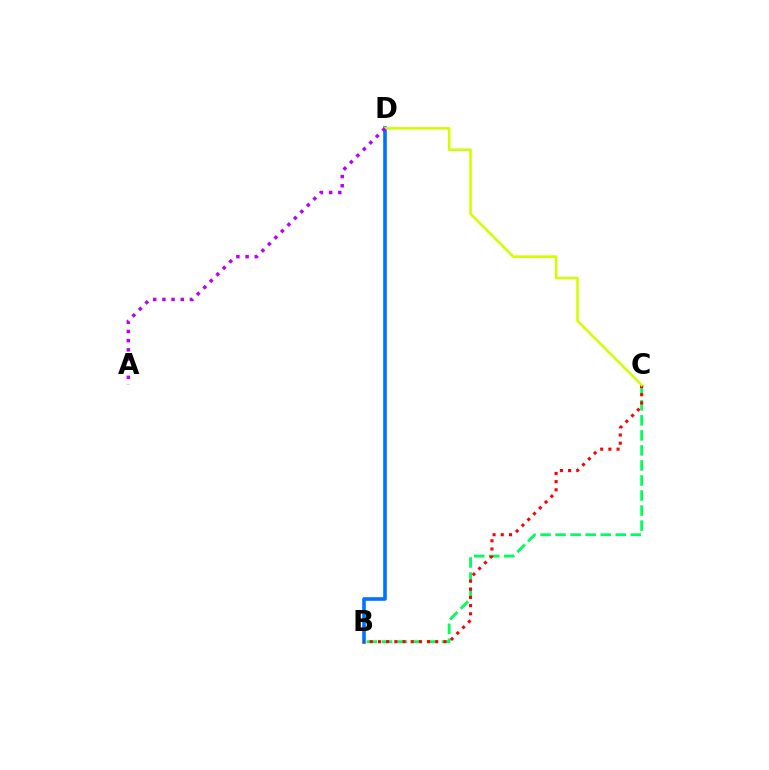{('B', 'D'): [{'color': '#0074ff', 'line_style': 'solid', 'thickness': 2.62}], ('B', 'C'): [{'color': '#00ff5c', 'line_style': 'dashed', 'thickness': 2.04}, {'color': '#ff0000', 'line_style': 'dotted', 'thickness': 2.22}], ('C', 'D'): [{'color': '#d1ff00', 'line_style': 'solid', 'thickness': 1.86}], ('A', 'D'): [{'color': '#b900ff', 'line_style': 'dotted', 'thickness': 2.49}]}